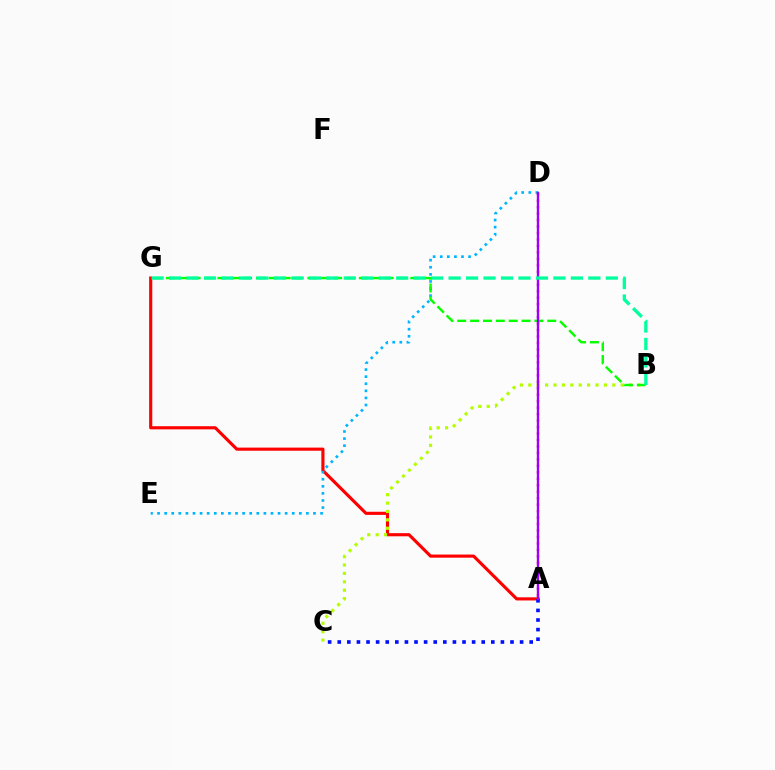{('A', 'G'): [{'color': '#ff0000', 'line_style': 'solid', 'thickness': 2.25}], ('D', 'E'): [{'color': '#00b5ff', 'line_style': 'dotted', 'thickness': 1.93}], ('A', 'D'): [{'color': '#ffa500', 'line_style': 'solid', 'thickness': 1.54}, {'color': '#ff00bd', 'line_style': 'dotted', 'thickness': 1.76}, {'color': '#9b00ff', 'line_style': 'solid', 'thickness': 1.67}], ('B', 'C'): [{'color': '#b3ff00', 'line_style': 'dotted', 'thickness': 2.28}], ('A', 'C'): [{'color': '#0010ff', 'line_style': 'dotted', 'thickness': 2.61}], ('B', 'G'): [{'color': '#08ff00', 'line_style': 'dashed', 'thickness': 1.75}, {'color': '#00ff9d', 'line_style': 'dashed', 'thickness': 2.37}]}